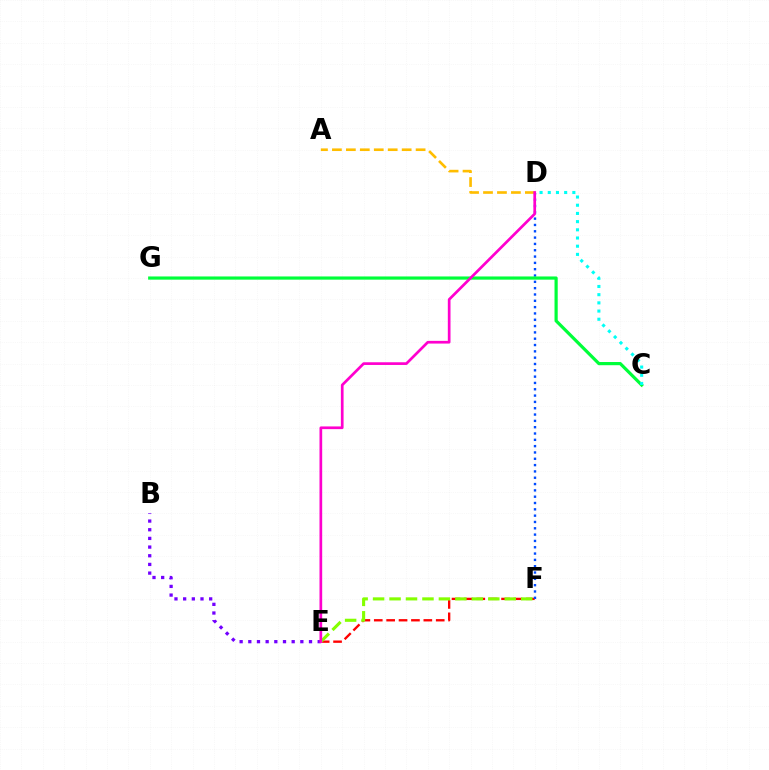{('E', 'F'): [{'color': '#ff0000', 'line_style': 'dashed', 'thickness': 1.68}, {'color': '#84ff00', 'line_style': 'dashed', 'thickness': 2.24}], ('D', 'F'): [{'color': '#004bff', 'line_style': 'dotted', 'thickness': 1.72}], ('C', 'G'): [{'color': '#00ff39', 'line_style': 'solid', 'thickness': 2.3}], ('B', 'E'): [{'color': '#7200ff', 'line_style': 'dotted', 'thickness': 2.36}], ('A', 'D'): [{'color': '#ffbd00', 'line_style': 'dashed', 'thickness': 1.89}], ('D', 'E'): [{'color': '#ff00cf', 'line_style': 'solid', 'thickness': 1.94}], ('C', 'D'): [{'color': '#00fff6', 'line_style': 'dotted', 'thickness': 2.23}]}